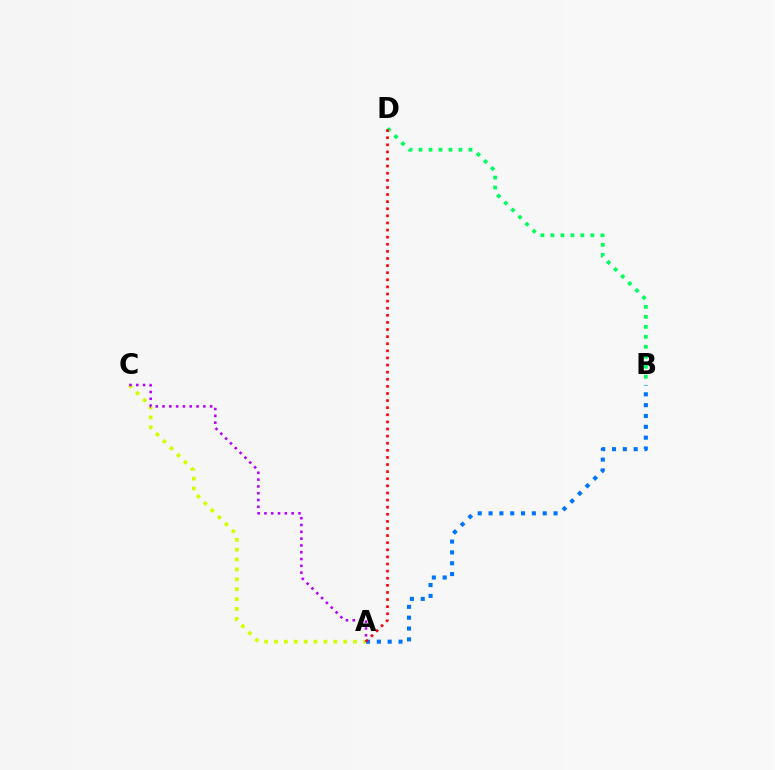{('B', 'D'): [{'color': '#00ff5c', 'line_style': 'dotted', 'thickness': 2.71}], ('A', 'B'): [{'color': '#0074ff', 'line_style': 'dotted', 'thickness': 2.94}], ('A', 'C'): [{'color': '#d1ff00', 'line_style': 'dotted', 'thickness': 2.69}, {'color': '#b900ff', 'line_style': 'dotted', 'thickness': 1.85}], ('A', 'D'): [{'color': '#ff0000', 'line_style': 'dotted', 'thickness': 1.93}]}